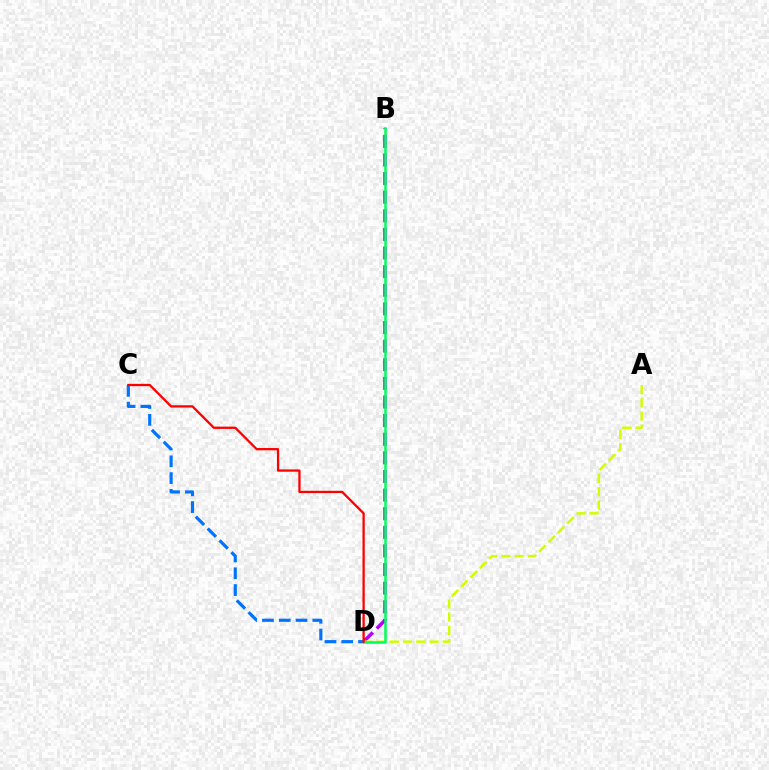{('B', 'D'): [{'color': '#b900ff', 'line_style': 'dashed', 'thickness': 2.53}, {'color': '#00ff5c', 'line_style': 'solid', 'thickness': 1.83}], ('A', 'D'): [{'color': '#d1ff00', 'line_style': 'dashed', 'thickness': 1.8}], ('C', 'D'): [{'color': '#0074ff', 'line_style': 'dashed', 'thickness': 2.28}, {'color': '#ff0000', 'line_style': 'solid', 'thickness': 1.65}]}